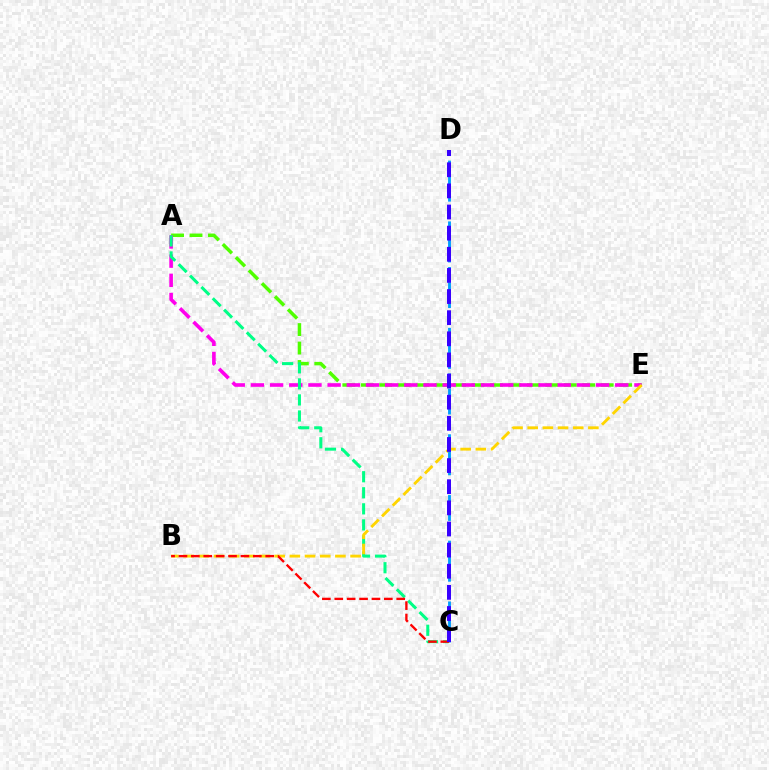{('A', 'E'): [{'color': '#4fff00', 'line_style': 'dashed', 'thickness': 2.51}, {'color': '#ff00ed', 'line_style': 'dashed', 'thickness': 2.6}], ('A', 'C'): [{'color': '#00ff86', 'line_style': 'dashed', 'thickness': 2.18}], ('C', 'D'): [{'color': '#009eff', 'line_style': 'dashed', 'thickness': 2.07}, {'color': '#3700ff', 'line_style': 'dashed', 'thickness': 2.87}], ('B', 'E'): [{'color': '#ffd500', 'line_style': 'dashed', 'thickness': 2.06}], ('B', 'C'): [{'color': '#ff0000', 'line_style': 'dashed', 'thickness': 1.68}]}